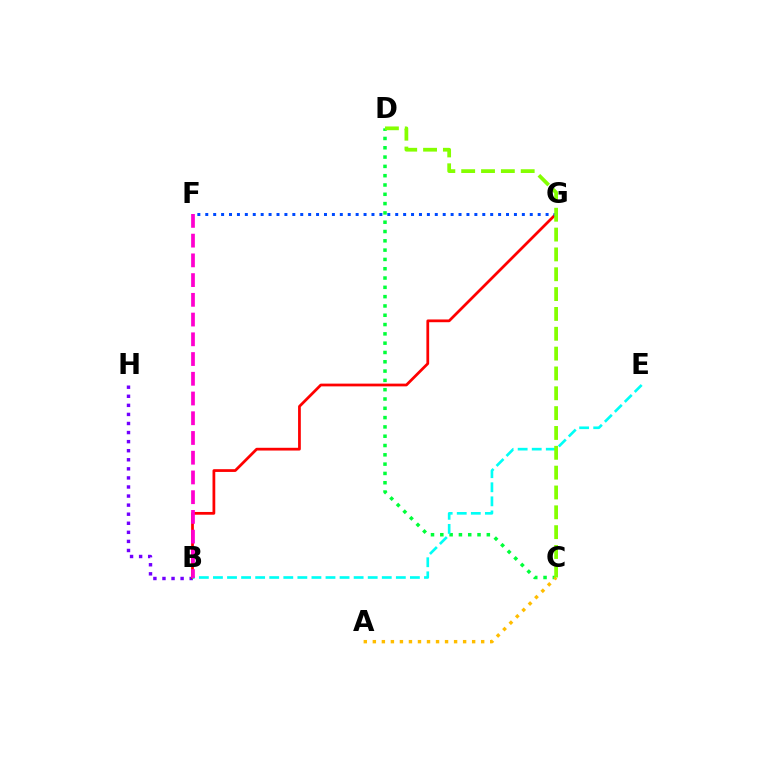{('C', 'D'): [{'color': '#00ff39', 'line_style': 'dotted', 'thickness': 2.53}, {'color': '#84ff00', 'line_style': 'dashed', 'thickness': 2.7}], ('B', 'H'): [{'color': '#7200ff', 'line_style': 'dotted', 'thickness': 2.46}], ('B', 'G'): [{'color': '#ff0000', 'line_style': 'solid', 'thickness': 1.98}], ('B', 'E'): [{'color': '#00fff6', 'line_style': 'dashed', 'thickness': 1.91}], ('A', 'C'): [{'color': '#ffbd00', 'line_style': 'dotted', 'thickness': 2.45}], ('F', 'G'): [{'color': '#004bff', 'line_style': 'dotted', 'thickness': 2.15}], ('B', 'F'): [{'color': '#ff00cf', 'line_style': 'dashed', 'thickness': 2.68}]}